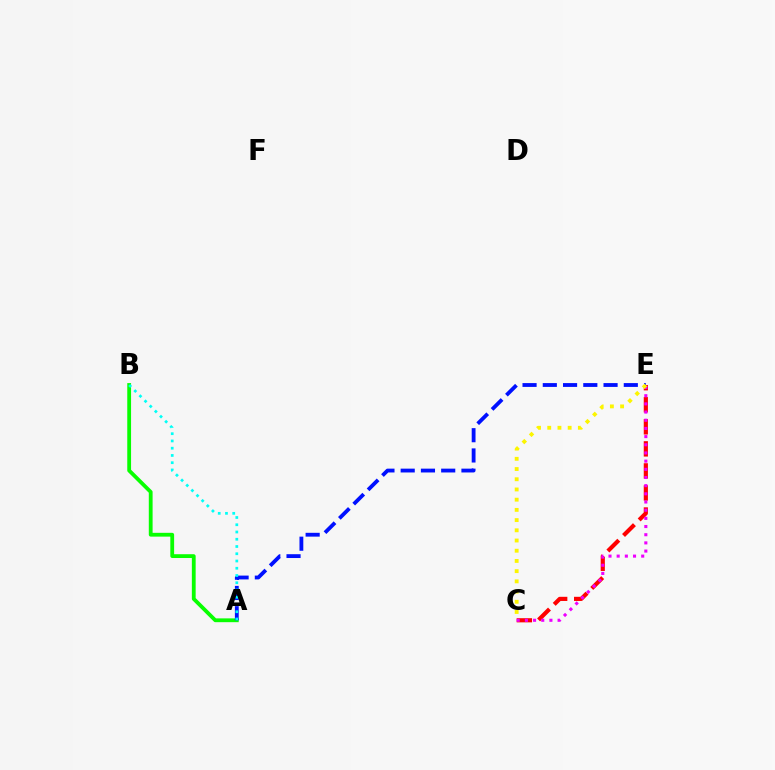{('A', 'B'): [{'color': '#08ff00', 'line_style': 'solid', 'thickness': 2.74}, {'color': '#00fff6', 'line_style': 'dotted', 'thickness': 1.97}], ('A', 'E'): [{'color': '#0010ff', 'line_style': 'dashed', 'thickness': 2.75}], ('C', 'E'): [{'color': '#ff0000', 'line_style': 'dashed', 'thickness': 3.0}, {'color': '#ee00ff', 'line_style': 'dotted', 'thickness': 2.22}, {'color': '#fcf500', 'line_style': 'dotted', 'thickness': 2.77}]}